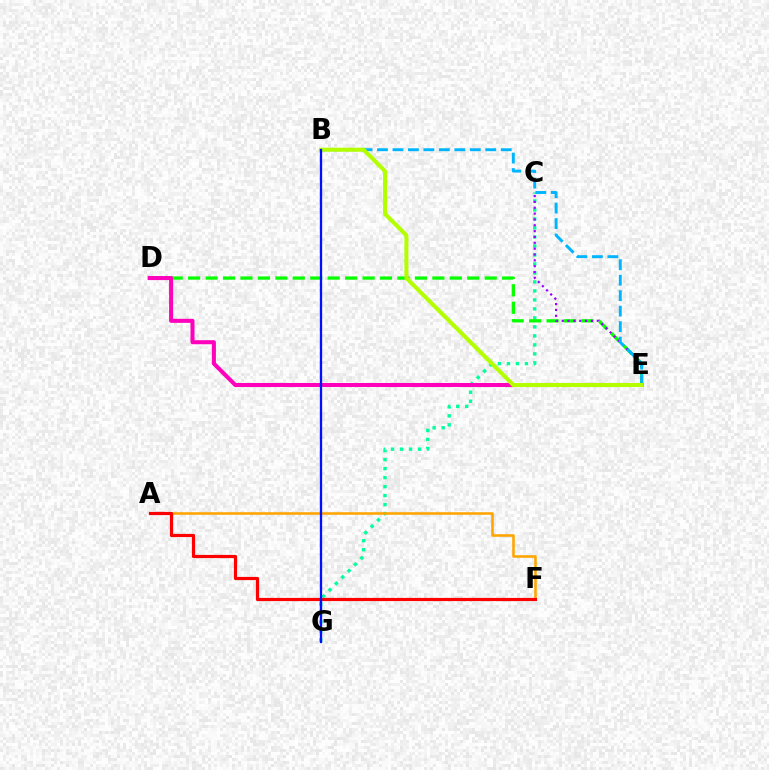{('C', 'G'): [{'color': '#00ff9d', 'line_style': 'dotted', 'thickness': 2.44}], ('D', 'E'): [{'color': '#08ff00', 'line_style': 'dashed', 'thickness': 2.37}, {'color': '#ff00bd', 'line_style': 'solid', 'thickness': 2.91}], ('C', 'E'): [{'color': '#9b00ff', 'line_style': 'dotted', 'thickness': 1.59}], ('B', 'E'): [{'color': '#00b5ff', 'line_style': 'dashed', 'thickness': 2.1}, {'color': '#b3ff00', 'line_style': 'solid', 'thickness': 2.92}], ('A', 'F'): [{'color': '#ffa500', 'line_style': 'solid', 'thickness': 1.85}, {'color': '#ff0000', 'line_style': 'solid', 'thickness': 2.29}], ('B', 'G'): [{'color': '#0010ff', 'line_style': 'solid', 'thickness': 1.66}]}